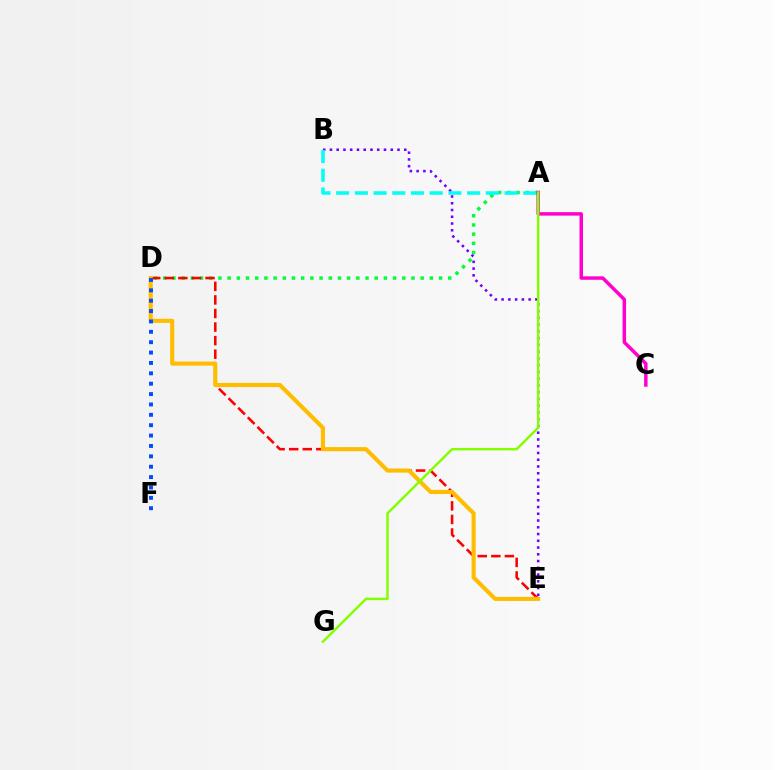{('B', 'E'): [{'color': '#7200ff', 'line_style': 'dotted', 'thickness': 1.84}], ('A', 'D'): [{'color': '#00ff39', 'line_style': 'dotted', 'thickness': 2.5}], ('D', 'E'): [{'color': '#ff0000', 'line_style': 'dashed', 'thickness': 1.84}, {'color': '#ffbd00', 'line_style': 'solid', 'thickness': 2.96}], ('D', 'F'): [{'color': '#004bff', 'line_style': 'dotted', 'thickness': 2.82}], ('A', 'B'): [{'color': '#00fff6', 'line_style': 'dashed', 'thickness': 2.54}], ('A', 'C'): [{'color': '#ff00cf', 'line_style': 'solid', 'thickness': 2.5}], ('A', 'G'): [{'color': '#84ff00', 'line_style': 'solid', 'thickness': 1.78}]}